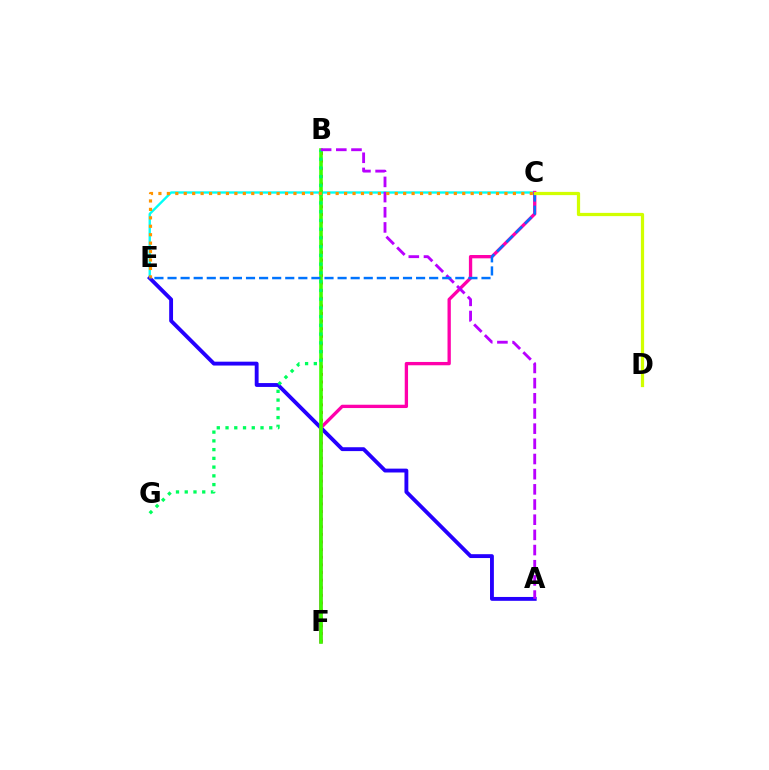{('B', 'F'): [{'color': '#ff0000', 'line_style': 'dotted', 'thickness': 2.07}, {'color': '#3dff00', 'line_style': 'solid', 'thickness': 2.59}], ('C', 'E'): [{'color': '#00fff6', 'line_style': 'solid', 'thickness': 1.7}, {'color': '#ff9400', 'line_style': 'dotted', 'thickness': 2.29}, {'color': '#0074ff', 'line_style': 'dashed', 'thickness': 1.78}], ('A', 'E'): [{'color': '#2500ff', 'line_style': 'solid', 'thickness': 2.78}], ('C', 'F'): [{'color': '#ff00ac', 'line_style': 'solid', 'thickness': 2.39}], ('B', 'G'): [{'color': '#00ff5c', 'line_style': 'dotted', 'thickness': 2.38}], ('A', 'B'): [{'color': '#b900ff', 'line_style': 'dashed', 'thickness': 2.06}], ('C', 'D'): [{'color': '#d1ff00', 'line_style': 'solid', 'thickness': 2.33}]}